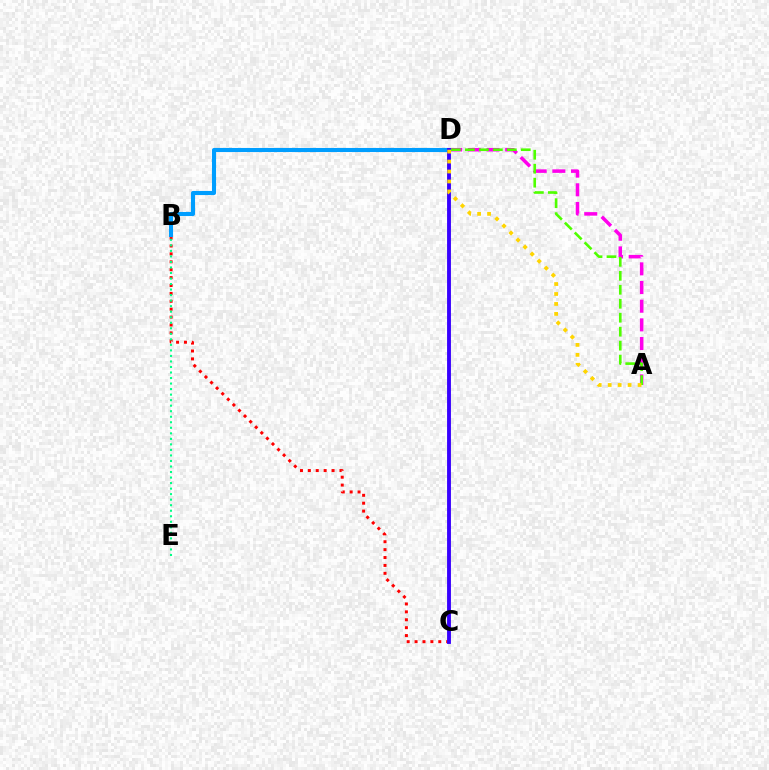{('B', 'C'): [{'color': '#ff0000', 'line_style': 'dotted', 'thickness': 2.15}], ('B', 'E'): [{'color': '#00ff86', 'line_style': 'dotted', 'thickness': 1.5}], ('A', 'D'): [{'color': '#ff00ed', 'line_style': 'dashed', 'thickness': 2.54}, {'color': '#4fff00', 'line_style': 'dashed', 'thickness': 1.9}, {'color': '#ffd500', 'line_style': 'dotted', 'thickness': 2.71}], ('B', 'D'): [{'color': '#009eff', 'line_style': 'solid', 'thickness': 2.94}], ('C', 'D'): [{'color': '#3700ff', 'line_style': 'solid', 'thickness': 2.78}]}